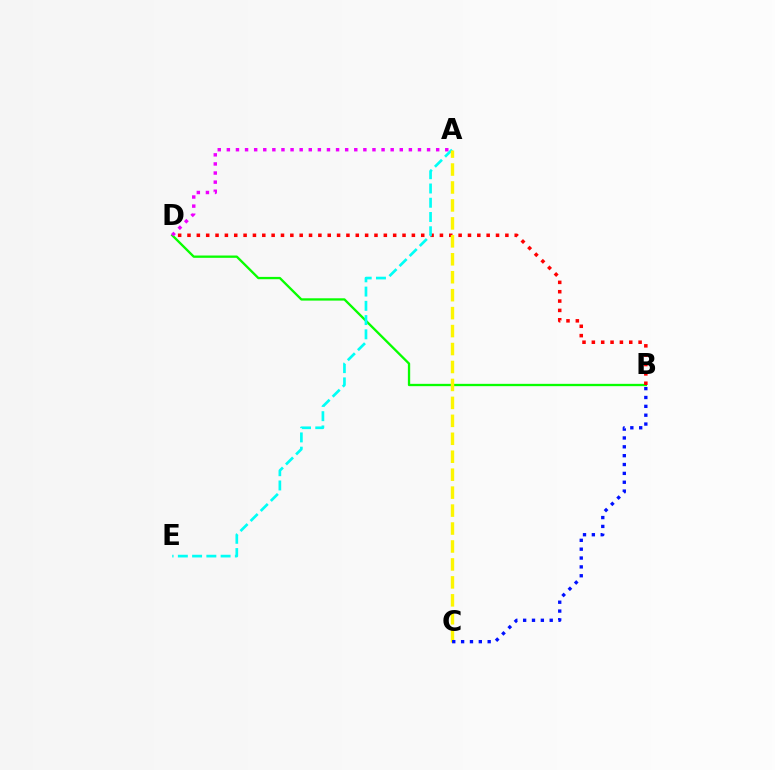{('B', 'D'): [{'color': '#08ff00', 'line_style': 'solid', 'thickness': 1.67}, {'color': '#ff0000', 'line_style': 'dotted', 'thickness': 2.54}], ('A', 'D'): [{'color': '#ee00ff', 'line_style': 'dotted', 'thickness': 2.47}], ('A', 'E'): [{'color': '#00fff6', 'line_style': 'dashed', 'thickness': 1.94}], ('A', 'C'): [{'color': '#fcf500', 'line_style': 'dashed', 'thickness': 2.44}], ('B', 'C'): [{'color': '#0010ff', 'line_style': 'dotted', 'thickness': 2.41}]}